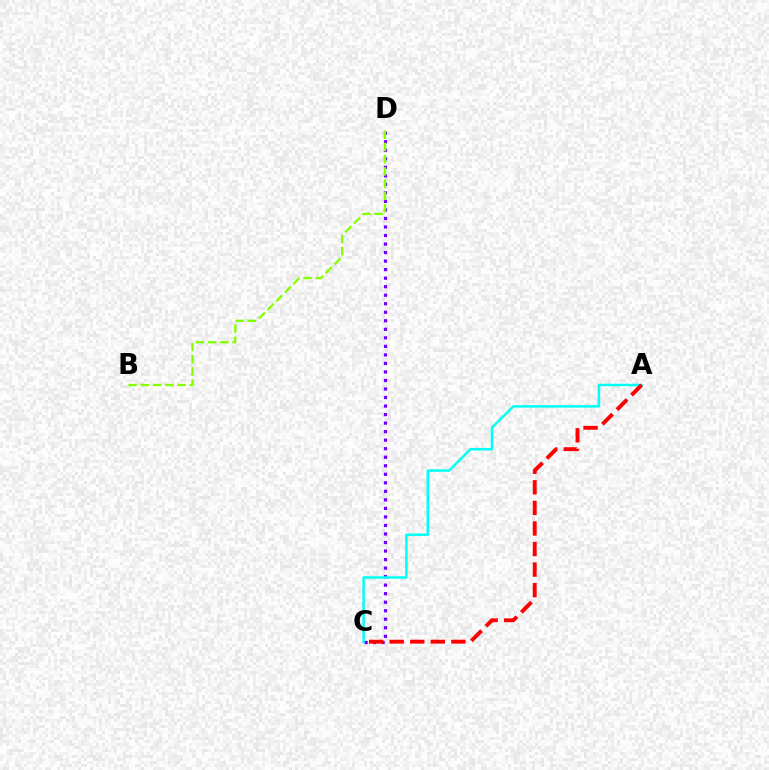{('C', 'D'): [{'color': '#7200ff', 'line_style': 'dotted', 'thickness': 2.32}], ('A', 'C'): [{'color': '#00fff6', 'line_style': 'solid', 'thickness': 1.79}, {'color': '#ff0000', 'line_style': 'dashed', 'thickness': 2.79}], ('B', 'D'): [{'color': '#84ff00', 'line_style': 'dashed', 'thickness': 1.66}]}